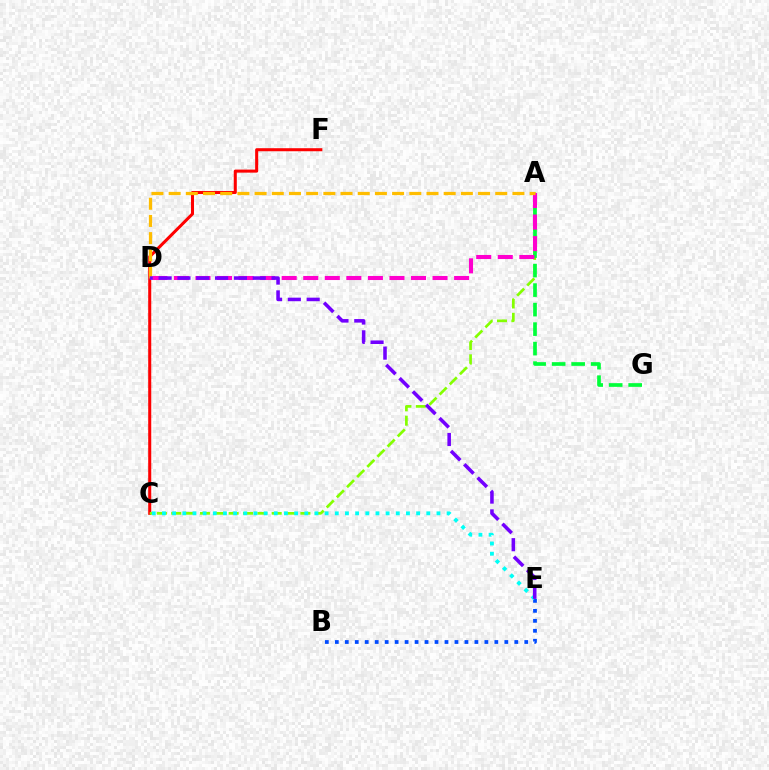{('C', 'F'): [{'color': '#ff0000', 'line_style': 'solid', 'thickness': 2.19}], ('B', 'E'): [{'color': '#004bff', 'line_style': 'dotted', 'thickness': 2.71}], ('A', 'C'): [{'color': '#84ff00', 'line_style': 'dashed', 'thickness': 1.95}], ('A', 'G'): [{'color': '#00ff39', 'line_style': 'dashed', 'thickness': 2.65}], ('C', 'E'): [{'color': '#00fff6', 'line_style': 'dotted', 'thickness': 2.76}], ('A', 'D'): [{'color': '#ff00cf', 'line_style': 'dashed', 'thickness': 2.93}, {'color': '#ffbd00', 'line_style': 'dashed', 'thickness': 2.34}], ('D', 'E'): [{'color': '#7200ff', 'line_style': 'dashed', 'thickness': 2.56}]}